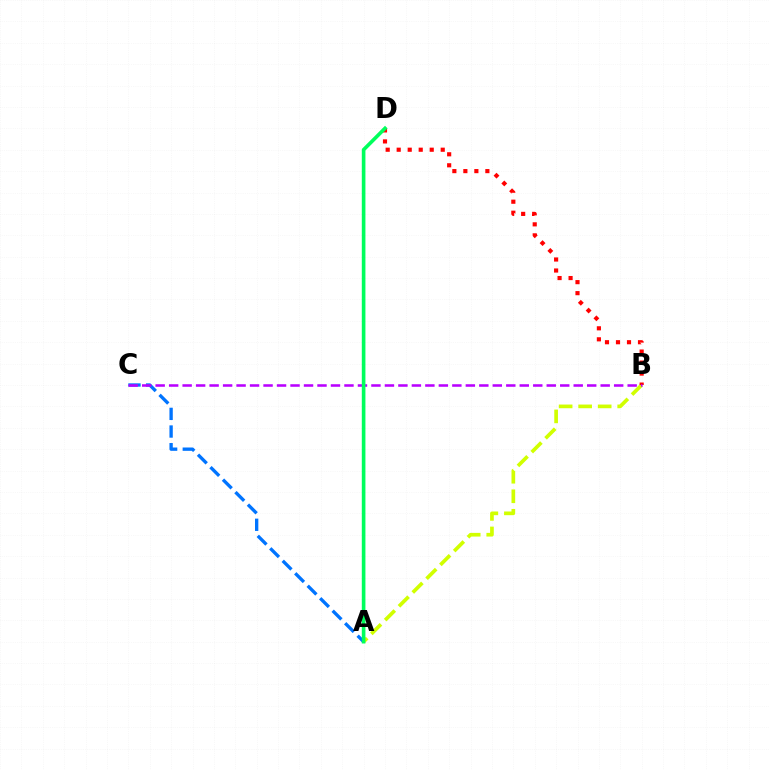{('A', 'B'): [{'color': '#d1ff00', 'line_style': 'dashed', 'thickness': 2.65}], ('A', 'C'): [{'color': '#0074ff', 'line_style': 'dashed', 'thickness': 2.4}], ('B', 'D'): [{'color': '#ff0000', 'line_style': 'dotted', 'thickness': 2.99}], ('B', 'C'): [{'color': '#b900ff', 'line_style': 'dashed', 'thickness': 1.83}], ('A', 'D'): [{'color': '#00ff5c', 'line_style': 'solid', 'thickness': 2.61}]}